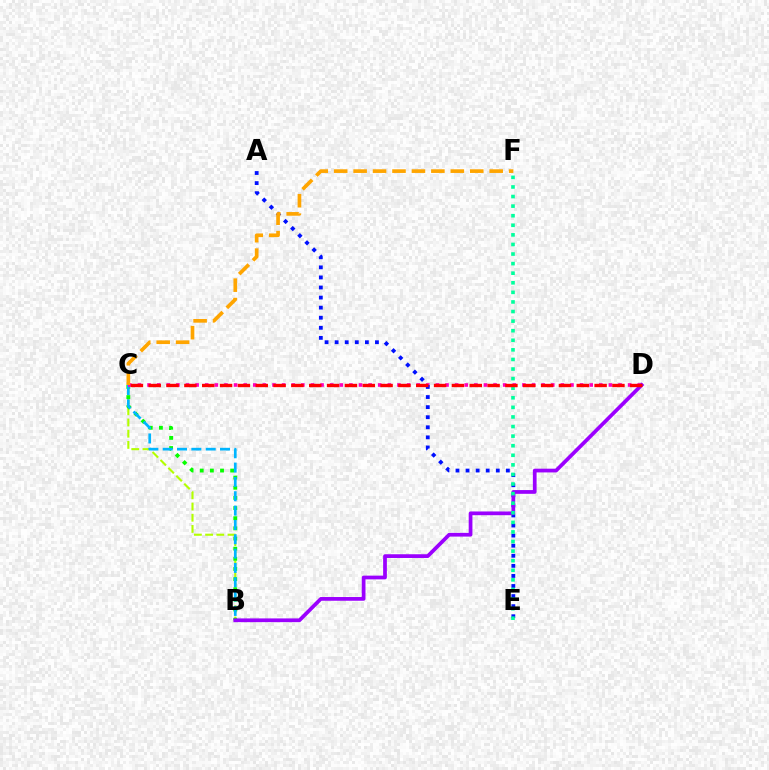{('B', 'C'): [{'color': '#b3ff00', 'line_style': 'dashed', 'thickness': 1.52}, {'color': '#08ff00', 'line_style': 'dotted', 'thickness': 2.76}, {'color': '#00b5ff', 'line_style': 'dashed', 'thickness': 1.95}], ('C', 'D'): [{'color': '#ff00bd', 'line_style': 'dotted', 'thickness': 2.61}, {'color': '#ff0000', 'line_style': 'dashed', 'thickness': 2.42}], ('A', 'E'): [{'color': '#0010ff', 'line_style': 'dotted', 'thickness': 2.74}], ('C', 'F'): [{'color': '#ffa500', 'line_style': 'dashed', 'thickness': 2.64}], ('B', 'D'): [{'color': '#9b00ff', 'line_style': 'solid', 'thickness': 2.69}], ('E', 'F'): [{'color': '#00ff9d', 'line_style': 'dotted', 'thickness': 2.6}]}